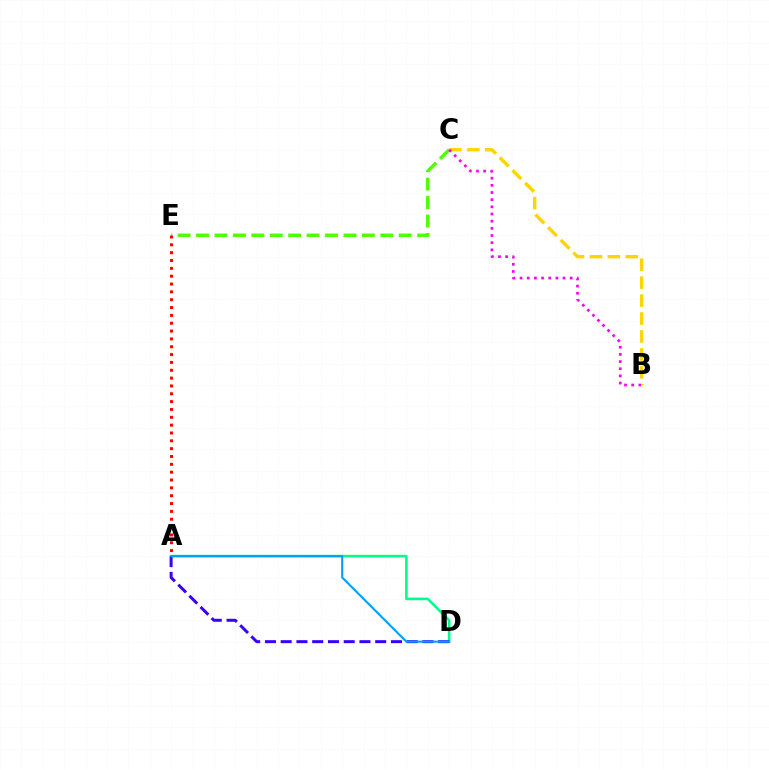{('C', 'E'): [{'color': '#4fff00', 'line_style': 'dashed', 'thickness': 2.5}], ('A', 'D'): [{'color': '#00ff86', 'line_style': 'solid', 'thickness': 1.87}, {'color': '#3700ff', 'line_style': 'dashed', 'thickness': 2.14}, {'color': '#009eff', 'line_style': 'solid', 'thickness': 1.52}], ('A', 'E'): [{'color': '#ff0000', 'line_style': 'dotted', 'thickness': 2.13}], ('B', 'C'): [{'color': '#ffd500', 'line_style': 'dashed', 'thickness': 2.44}, {'color': '#ff00ed', 'line_style': 'dotted', 'thickness': 1.95}]}